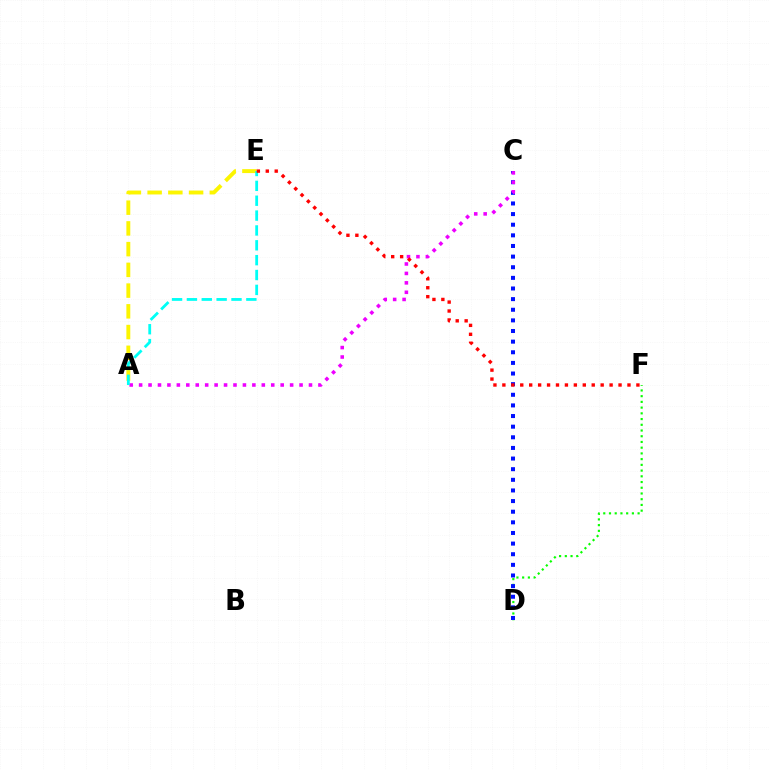{('D', 'F'): [{'color': '#08ff00', 'line_style': 'dotted', 'thickness': 1.56}], ('C', 'D'): [{'color': '#0010ff', 'line_style': 'dotted', 'thickness': 2.89}], ('A', 'C'): [{'color': '#ee00ff', 'line_style': 'dotted', 'thickness': 2.56}], ('A', 'E'): [{'color': '#fcf500', 'line_style': 'dashed', 'thickness': 2.82}, {'color': '#00fff6', 'line_style': 'dashed', 'thickness': 2.02}], ('E', 'F'): [{'color': '#ff0000', 'line_style': 'dotted', 'thickness': 2.43}]}